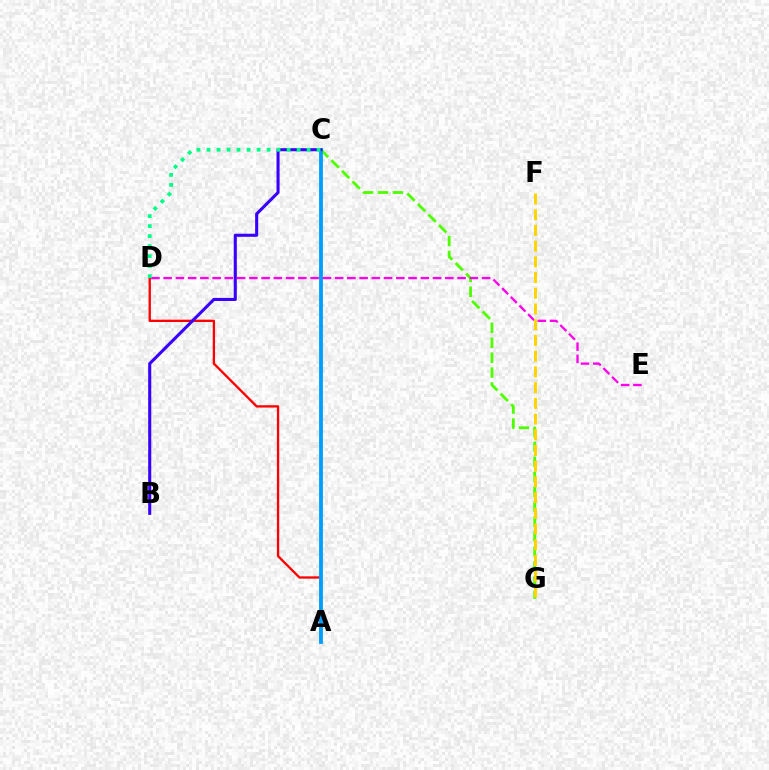{('A', 'D'): [{'color': '#ff0000', 'line_style': 'solid', 'thickness': 1.67}], ('C', 'G'): [{'color': '#4fff00', 'line_style': 'dashed', 'thickness': 2.03}], ('D', 'E'): [{'color': '#ff00ed', 'line_style': 'dashed', 'thickness': 1.66}], ('A', 'C'): [{'color': '#009eff', 'line_style': 'solid', 'thickness': 2.73}], ('B', 'C'): [{'color': '#3700ff', 'line_style': 'solid', 'thickness': 2.21}], ('F', 'G'): [{'color': '#ffd500', 'line_style': 'dashed', 'thickness': 2.14}], ('C', 'D'): [{'color': '#00ff86', 'line_style': 'dotted', 'thickness': 2.72}]}